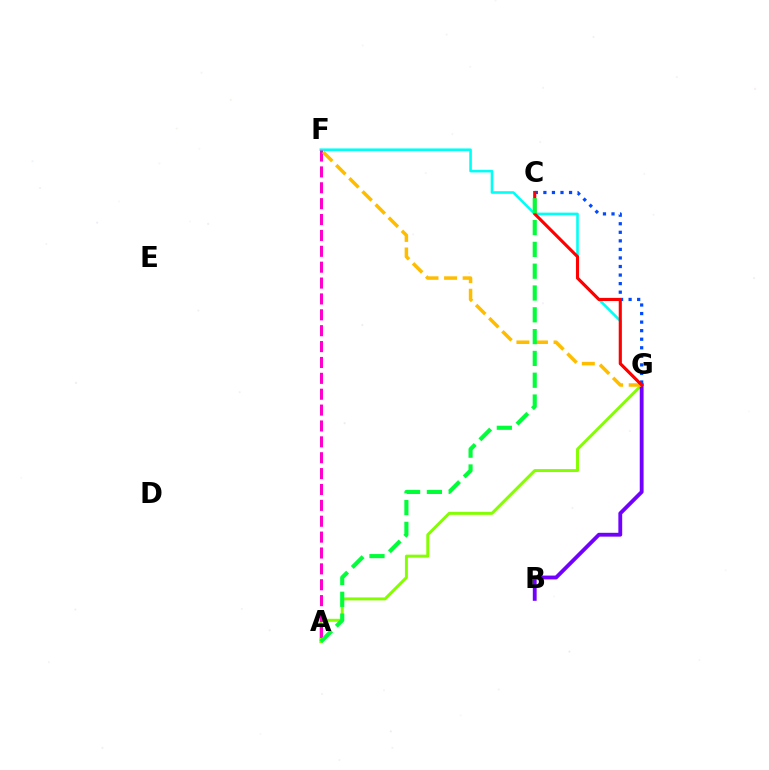{('A', 'G'): [{'color': '#84ff00', 'line_style': 'solid', 'thickness': 2.13}], ('F', 'G'): [{'color': '#00fff6', 'line_style': 'solid', 'thickness': 1.86}, {'color': '#ffbd00', 'line_style': 'dashed', 'thickness': 2.52}], ('B', 'G'): [{'color': '#7200ff', 'line_style': 'solid', 'thickness': 2.76}], ('A', 'F'): [{'color': '#ff00cf', 'line_style': 'dashed', 'thickness': 2.16}], ('C', 'G'): [{'color': '#004bff', 'line_style': 'dotted', 'thickness': 2.32}, {'color': '#ff0000', 'line_style': 'solid', 'thickness': 2.24}], ('A', 'C'): [{'color': '#00ff39', 'line_style': 'dashed', 'thickness': 2.96}]}